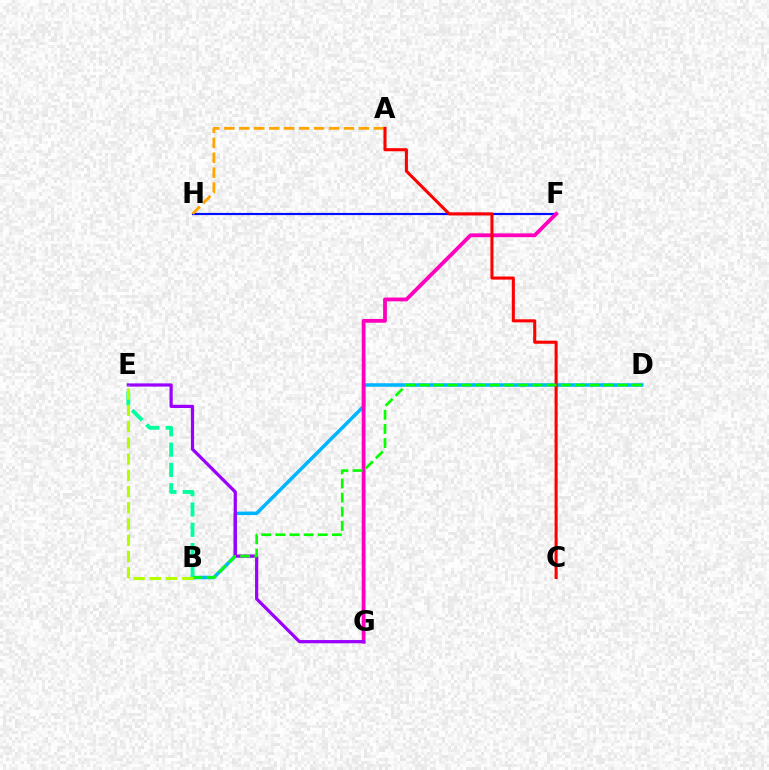{('B', 'D'): [{'color': '#00b5ff', 'line_style': 'solid', 'thickness': 2.52}, {'color': '#08ff00', 'line_style': 'dashed', 'thickness': 1.92}], ('F', 'H'): [{'color': '#0010ff', 'line_style': 'solid', 'thickness': 1.56}], ('F', 'G'): [{'color': '#ff00bd', 'line_style': 'solid', 'thickness': 2.73}], ('E', 'G'): [{'color': '#9b00ff', 'line_style': 'solid', 'thickness': 2.32}], ('B', 'E'): [{'color': '#00ff9d', 'line_style': 'dashed', 'thickness': 2.76}, {'color': '#b3ff00', 'line_style': 'dashed', 'thickness': 2.21}], ('A', 'H'): [{'color': '#ffa500', 'line_style': 'dashed', 'thickness': 2.03}], ('A', 'C'): [{'color': '#ff0000', 'line_style': 'solid', 'thickness': 2.21}]}